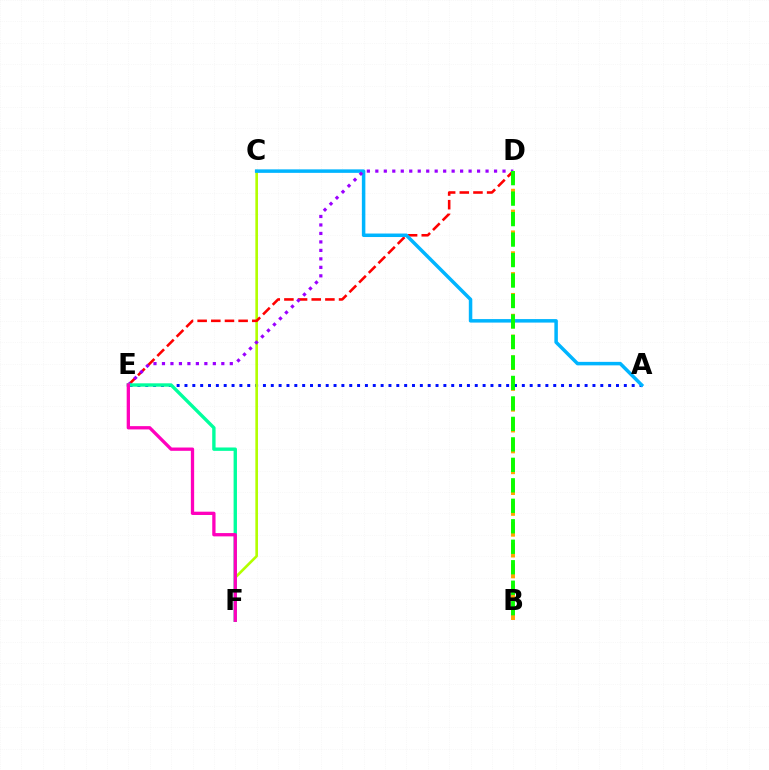{('B', 'D'): [{'color': '#ffa500', 'line_style': 'dashed', 'thickness': 2.83}, {'color': '#08ff00', 'line_style': 'dashed', 'thickness': 2.78}], ('A', 'E'): [{'color': '#0010ff', 'line_style': 'dotted', 'thickness': 2.13}], ('C', 'F'): [{'color': '#b3ff00', 'line_style': 'solid', 'thickness': 1.89}], ('D', 'E'): [{'color': '#ff0000', 'line_style': 'dashed', 'thickness': 1.86}, {'color': '#9b00ff', 'line_style': 'dotted', 'thickness': 2.3}], ('A', 'C'): [{'color': '#00b5ff', 'line_style': 'solid', 'thickness': 2.52}], ('E', 'F'): [{'color': '#00ff9d', 'line_style': 'solid', 'thickness': 2.43}, {'color': '#ff00bd', 'line_style': 'solid', 'thickness': 2.37}]}